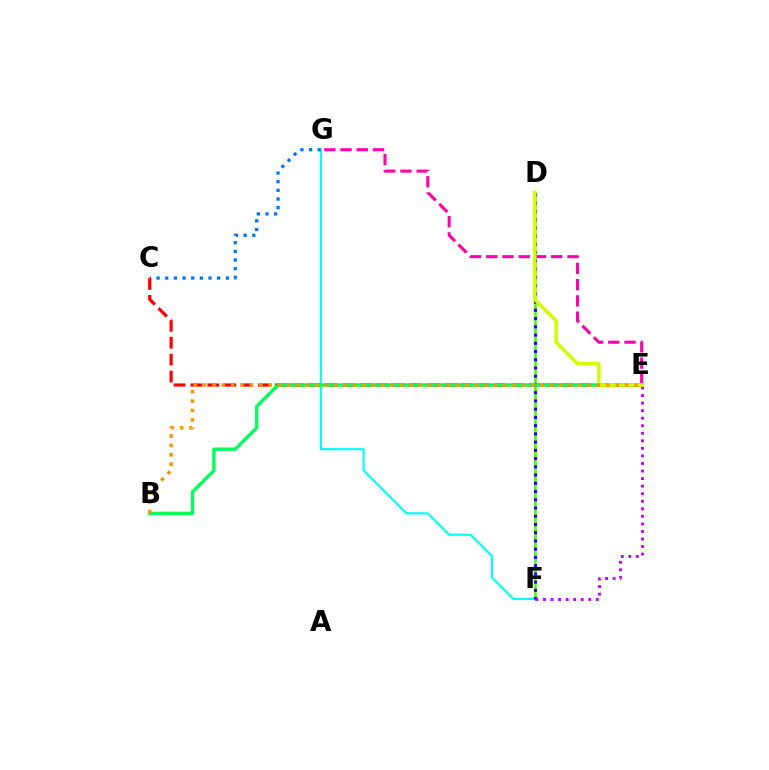{('F', 'G'): [{'color': '#00fff6', 'line_style': 'solid', 'thickness': 1.54}], ('C', 'G'): [{'color': '#0074ff', 'line_style': 'dotted', 'thickness': 2.35}], ('D', 'F'): [{'color': '#3dff00', 'line_style': 'solid', 'thickness': 1.81}, {'color': '#2500ff', 'line_style': 'dotted', 'thickness': 2.24}], ('E', 'F'): [{'color': '#b900ff', 'line_style': 'dotted', 'thickness': 2.05}], ('C', 'E'): [{'color': '#ff0000', 'line_style': 'dashed', 'thickness': 2.3}], ('E', 'G'): [{'color': '#ff00ac', 'line_style': 'dashed', 'thickness': 2.21}], ('B', 'E'): [{'color': '#00ff5c', 'line_style': 'solid', 'thickness': 2.41}, {'color': '#ff9400', 'line_style': 'dotted', 'thickness': 2.55}], ('D', 'E'): [{'color': '#d1ff00', 'line_style': 'solid', 'thickness': 2.53}]}